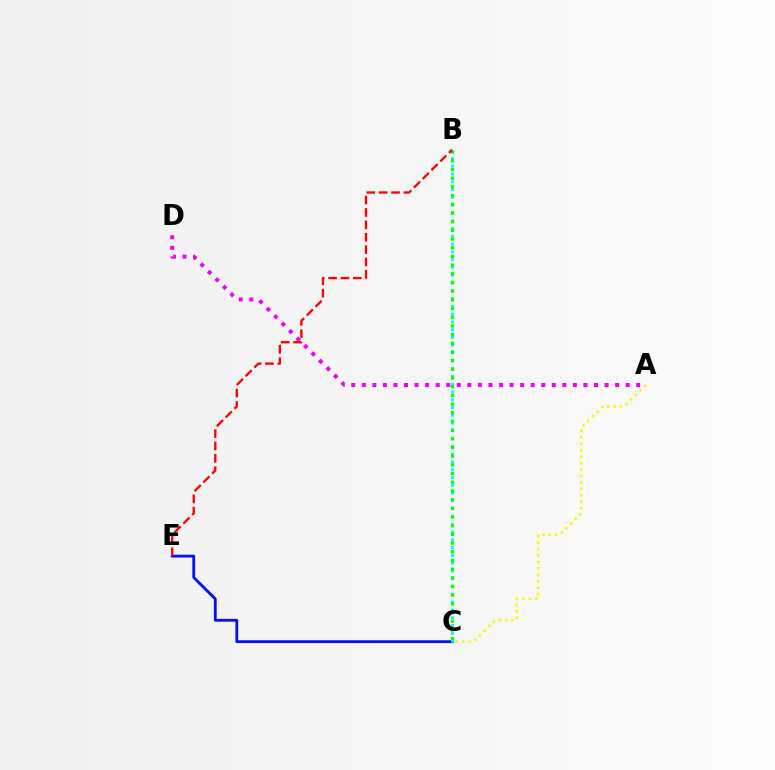{('A', 'C'): [{'color': '#fcf500', 'line_style': 'dotted', 'thickness': 1.76}], ('C', 'E'): [{'color': '#0010ff', 'line_style': 'solid', 'thickness': 2.04}], ('B', 'C'): [{'color': '#00fff6', 'line_style': 'dotted', 'thickness': 2.11}, {'color': '#08ff00', 'line_style': 'dotted', 'thickness': 2.36}], ('A', 'D'): [{'color': '#ee00ff', 'line_style': 'dotted', 'thickness': 2.87}], ('B', 'E'): [{'color': '#ff0000', 'line_style': 'dashed', 'thickness': 1.68}]}